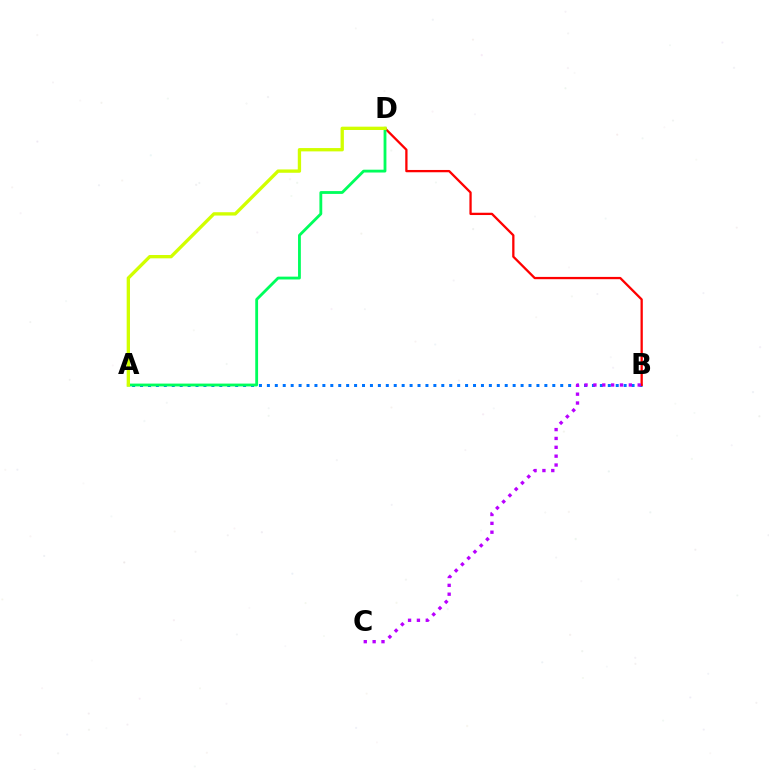{('A', 'B'): [{'color': '#0074ff', 'line_style': 'dotted', 'thickness': 2.15}], ('B', 'D'): [{'color': '#ff0000', 'line_style': 'solid', 'thickness': 1.65}], ('A', 'D'): [{'color': '#00ff5c', 'line_style': 'solid', 'thickness': 2.03}, {'color': '#d1ff00', 'line_style': 'solid', 'thickness': 2.39}], ('B', 'C'): [{'color': '#b900ff', 'line_style': 'dotted', 'thickness': 2.41}]}